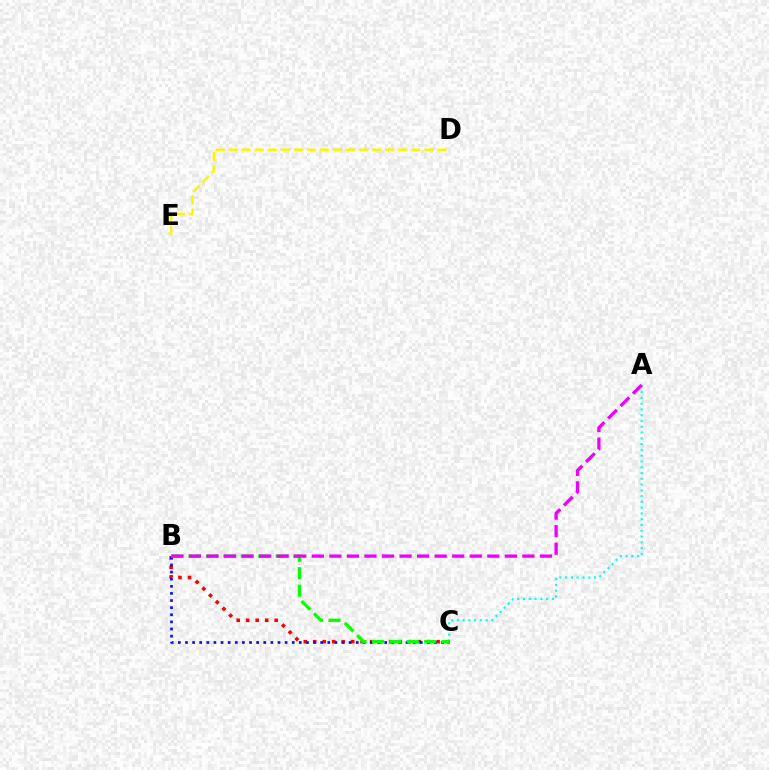{('A', 'C'): [{'color': '#00fff6', 'line_style': 'dotted', 'thickness': 1.57}], ('B', 'C'): [{'color': '#ff0000', 'line_style': 'dotted', 'thickness': 2.58}, {'color': '#0010ff', 'line_style': 'dotted', 'thickness': 1.93}, {'color': '#08ff00', 'line_style': 'dashed', 'thickness': 2.37}], ('A', 'B'): [{'color': '#ee00ff', 'line_style': 'dashed', 'thickness': 2.38}], ('D', 'E'): [{'color': '#fcf500', 'line_style': 'dashed', 'thickness': 1.77}]}